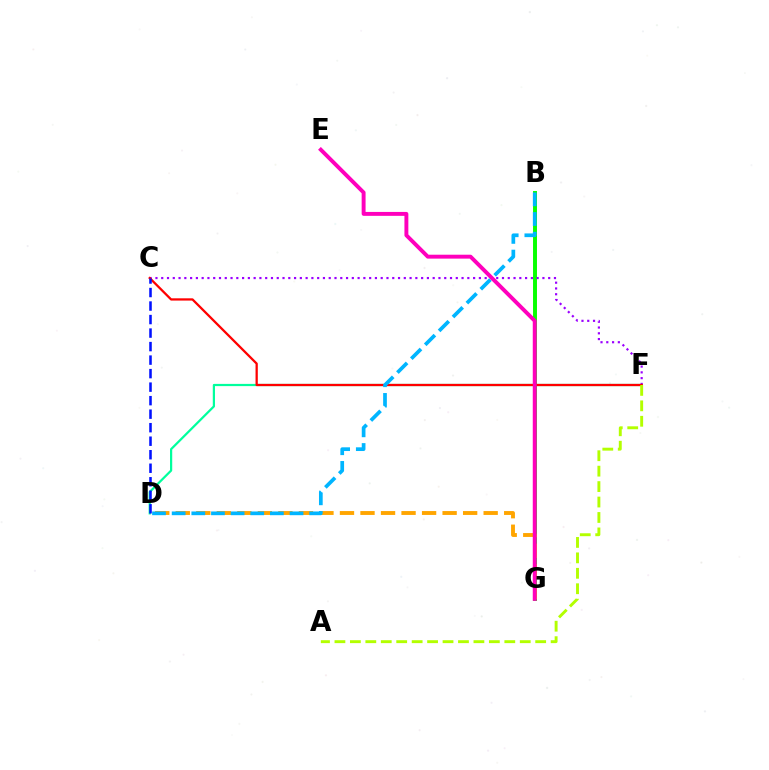{('B', 'G'): [{'color': '#08ff00', 'line_style': 'solid', 'thickness': 2.83}], ('D', 'F'): [{'color': '#00ff9d', 'line_style': 'solid', 'thickness': 1.6}], ('C', 'F'): [{'color': '#9b00ff', 'line_style': 'dotted', 'thickness': 1.57}, {'color': '#ff0000', 'line_style': 'solid', 'thickness': 1.63}], ('D', 'G'): [{'color': '#ffa500', 'line_style': 'dashed', 'thickness': 2.79}], ('A', 'F'): [{'color': '#b3ff00', 'line_style': 'dashed', 'thickness': 2.1}], ('C', 'D'): [{'color': '#0010ff', 'line_style': 'dashed', 'thickness': 1.84}], ('B', 'D'): [{'color': '#00b5ff', 'line_style': 'dashed', 'thickness': 2.67}], ('E', 'G'): [{'color': '#ff00bd', 'line_style': 'solid', 'thickness': 2.82}]}